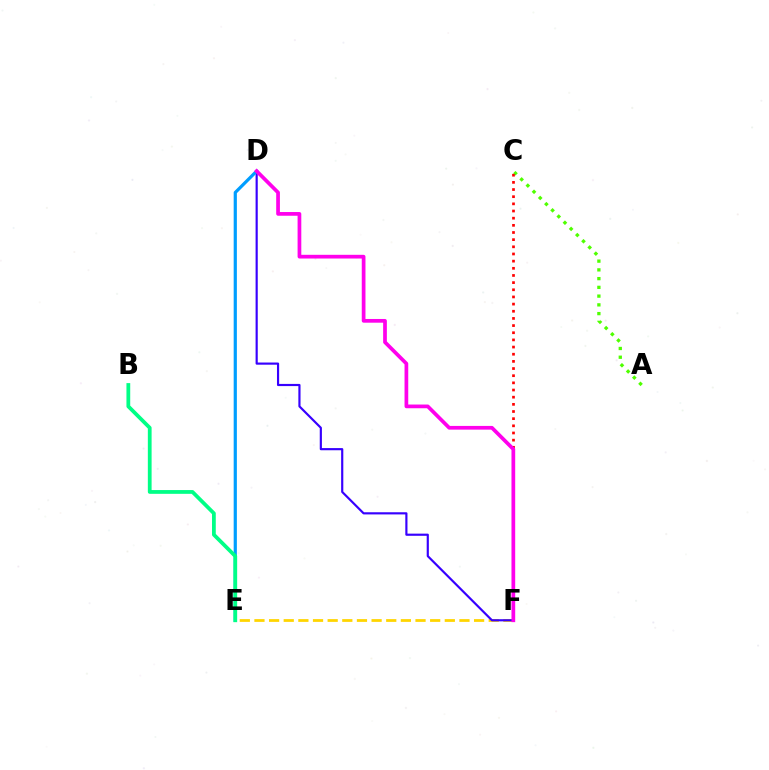{('E', 'F'): [{'color': '#ffd500', 'line_style': 'dashed', 'thickness': 1.99}], ('D', 'F'): [{'color': '#3700ff', 'line_style': 'solid', 'thickness': 1.56}, {'color': '#ff00ed', 'line_style': 'solid', 'thickness': 2.67}], ('D', 'E'): [{'color': '#009eff', 'line_style': 'solid', 'thickness': 2.3}], ('B', 'E'): [{'color': '#00ff86', 'line_style': 'solid', 'thickness': 2.71}], ('A', 'C'): [{'color': '#4fff00', 'line_style': 'dotted', 'thickness': 2.38}], ('C', 'F'): [{'color': '#ff0000', 'line_style': 'dotted', 'thickness': 1.95}]}